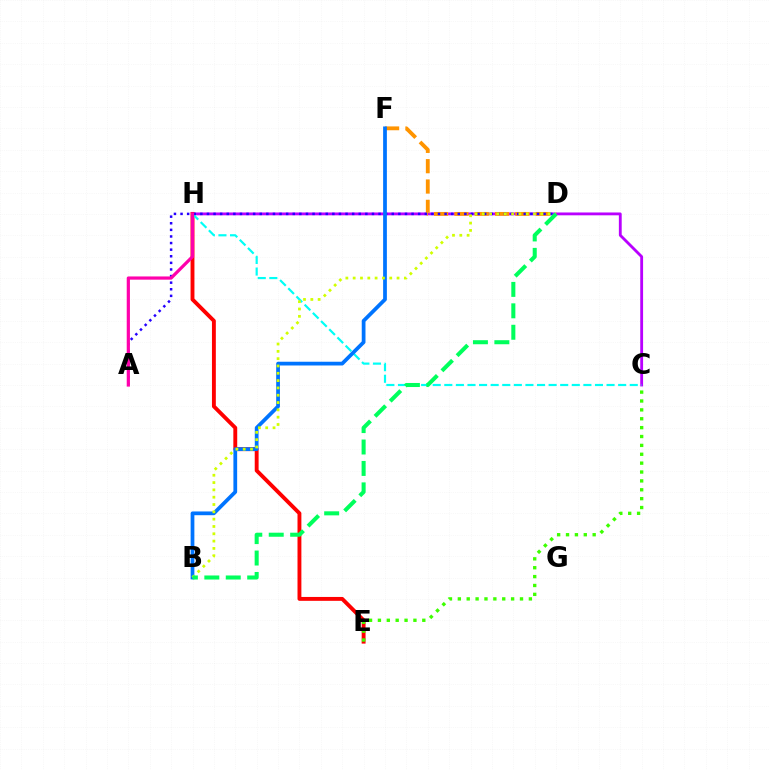{('C', 'H'): [{'color': '#b900ff', 'line_style': 'solid', 'thickness': 2.04}, {'color': '#00fff6', 'line_style': 'dashed', 'thickness': 1.57}], ('E', 'H'): [{'color': '#ff0000', 'line_style': 'solid', 'thickness': 2.79}], ('D', 'F'): [{'color': '#ff9400', 'line_style': 'dashed', 'thickness': 2.76}], ('A', 'D'): [{'color': '#2500ff', 'line_style': 'dotted', 'thickness': 1.79}], ('C', 'E'): [{'color': '#3dff00', 'line_style': 'dotted', 'thickness': 2.41}], ('B', 'F'): [{'color': '#0074ff', 'line_style': 'solid', 'thickness': 2.7}], ('A', 'H'): [{'color': '#ff00ac', 'line_style': 'solid', 'thickness': 2.31}], ('B', 'D'): [{'color': '#d1ff00', 'line_style': 'dotted', 'thickness': 1.99}, {'color': '#00ff5c', 'line_style': 'dashed', 'thickness': 2.91}]}